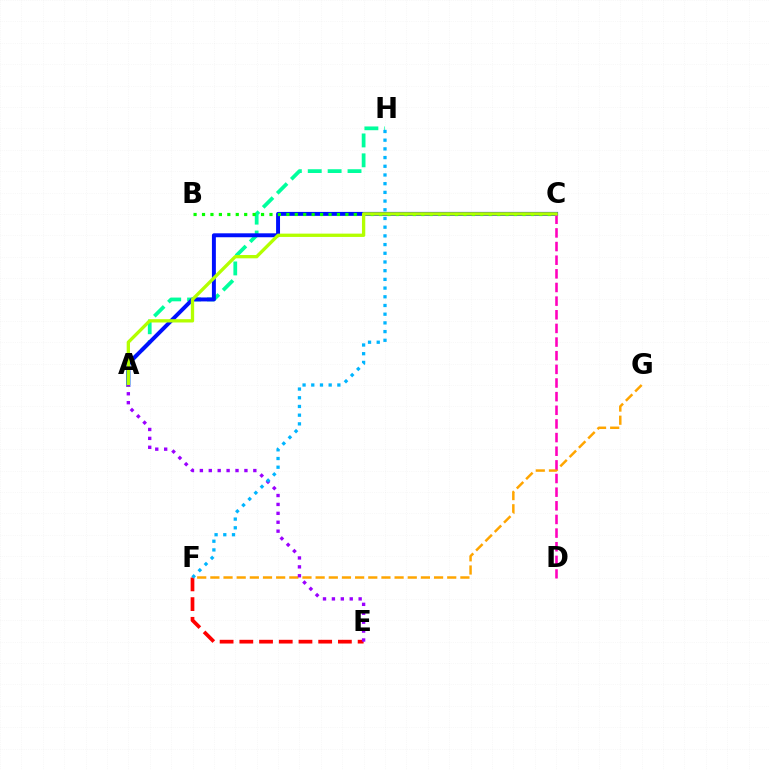{('F', 'G'): [{'color': '#ffa500', 'line_style': 'dashed', 'thickness': 1.79}], ('A', 'H'): [{'color': '#00ff9d', 'line_style': 'dashed', 'thickness': 2.7}], ('A', 'C'): [{'color': '#0010ff', 'line_style': 'solid', 'thickness': 2.84}, {'color': '#b3ff00', 'line_style': 'solid', 'thickness': 2.38}], ('C', 'D'): [{'color': '#ff00bd', 'line_style': 'dashed', 'thickness': 1.85}], ('B', 'C'): [{'color': '#08ff00', 'line_style': 'dotted', 'thickness': 2.29}], ('E', 'F'): [{'color': '#ff0000', 'line_style': 'dashed', 'thickness': 2.68}], ('A', 'E'): [{'color': '#9b00ff', 'line_style': 'dotted', 'thickness': 2.42}], ('F', 'H'): [{'color': '#00b5ff', 'line_style': 'dotted', 'thickness': 2.36}]}